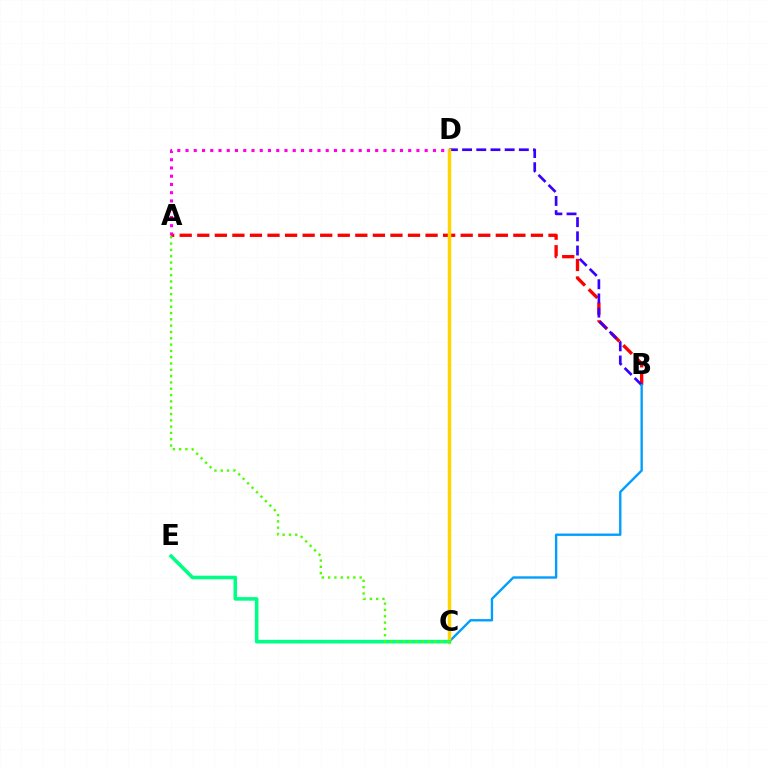{('A', 'B'): [{'color': '#ff0000', 'line_style': 'dashed', 'thickness': 2.39}], ('B', 'D'): [{'color': '#3700ff', 'line_style': 'dashed', 'thickness': 1.93}], ('B', 'C'): [{'color': '#009eff', 'line_style': 'solid', 'thickness': 1.7}], ('C', 'D'): [{'color': '#ffd500', 'line_style': 'solid', 'thickness': 2.49}], ('C', 'E'): [{'color': '#00ff86', 'line_style': 'solid', 'thickness': 2.58}], ('A', 'D'): [{'color': '#ff00ed', 'line_style': 'dotted', 'thickness': 2.24}], ('A', 'C'): [{'color': '#4fff00', 'line_style': 'dotted', 'thickness': 1.71}]}